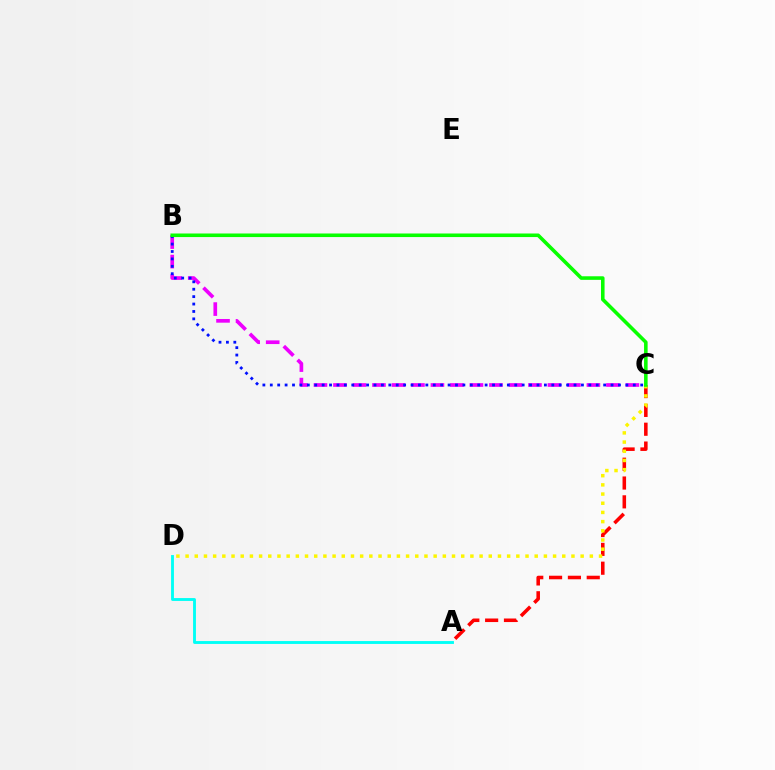{('B', 'C'): [{'color': '#ee00ff', 'line_style': 'dashed', 'thickness': 2.65}, {'color': '#0010ff', 'line_style': 'dotted', 'thickness': 2.01}, {'color': '#08ff00', 'line_style': 'solid', 'thickness': 2.57}], ('A', 'C'): [{'color': '#ff0000', 'line_style': 'dashed', 'thickness': 2.56}], ('C', 'D'): [{'color': '#fcf500', 'line_style': 'dotted', 'thickness': 2.5}], ('A', 'D'): [{'color': '#00fff6', 'line_style': 'solid', 'thickness': 2.07}]}